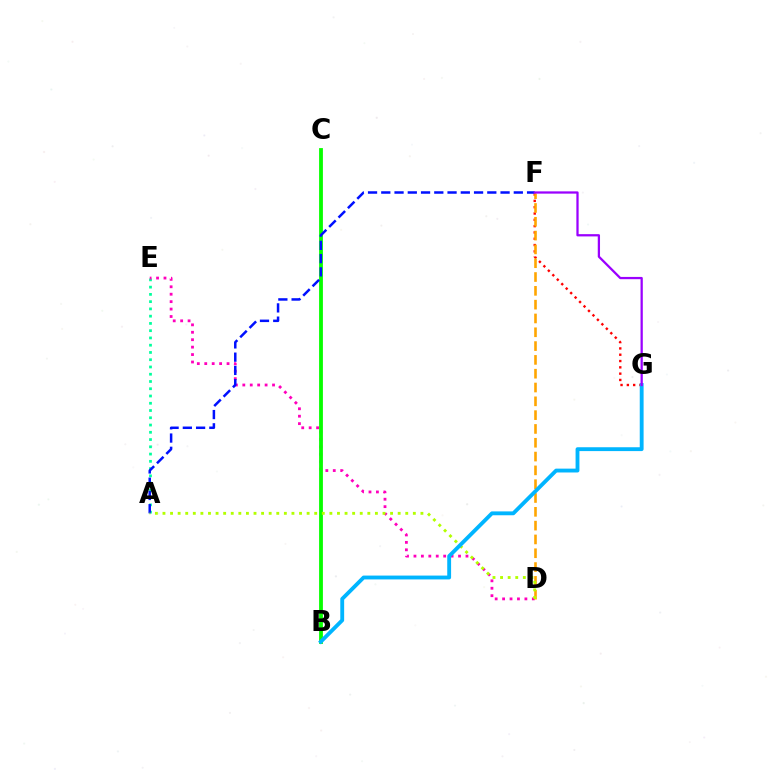{('A', 'E'): [{'color': '#00ff9d', 'line_style': 'dotted', 'thickness': 1.97}], ('F', 'G'): [{'color': '#ff0000', 'line_style': 'dotted', 'thickness': 1.71}, {'color': '#9b00ff', 'line_style': 'solid', 'thickness': 1.63}], ('D', 'E'): [{'color': '#ff00bd', 'line_style': 'dotted', 'thickness': 2.02}], ('B', 'C'): [{'color': '#08ff00', 'line_style': 'solid', 'thickness': 2.75}], ('A', 'F'): [{'color': '#0010ff', 'line_style': 'dashed', 'thickness': 1.8}], ('D', 'F'): [{'color': '#ffa500', 'line_style': 'dashed', 'thickness': 1.88}], ('A', 'D'): [{'color': '#b3ff00', 'line_style': 'dotted', 'thickness': 2.06}], ('B', 'G'): [{'color': '#00b5ff', 'line_style': 'solid', 'thickness': 2.77}]}